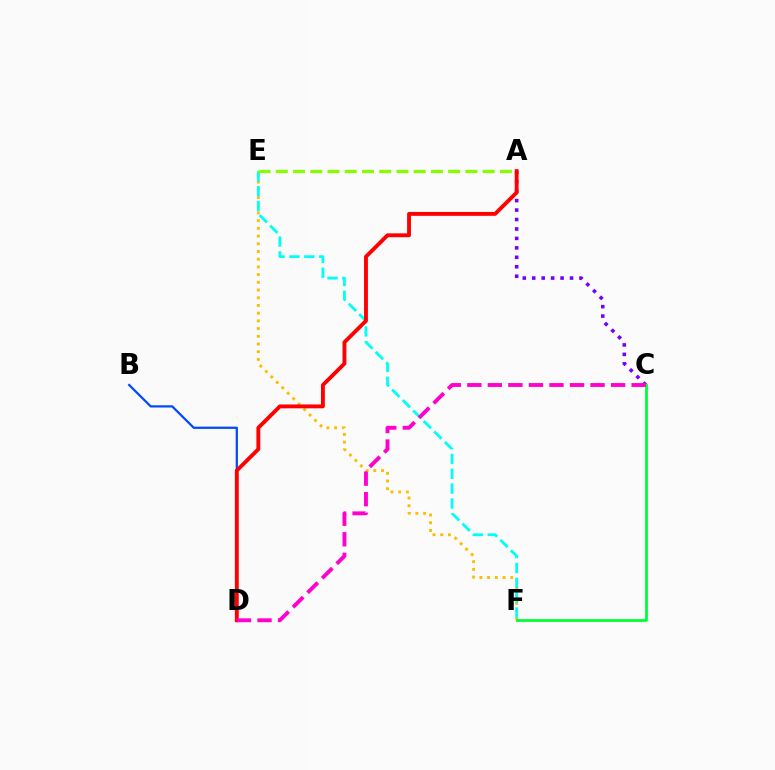{('A', 'C'): [{'color': '#7200ff', 'line_style': 'dotted', 'thickness': 2.57}], ('E', 'F'): [{'color': '#ffbd00', 'line_style': 'dotted', 'thickness': 2.09}, {'color': '#00fff6', 'line_style': 'dashed', 'thickness': 2.02}], ('B', 'D'): [{'color': '#004bff', 'line_style': 'solid', 'thickness': 1.61}], ('A', 'E'): [{'color': '#84ff00', 'line_style': 'dashed', 'thickness': 2.34}], ('A', 'D'): [{'color': '#ff0000', 'line_style': 'solid', 'thickness': 2.78}], ('C', 'F'): [{'color': '#00ff39', 'line_style': 'solid', 'thickness': 2.01}], ('C', 'D'): [{'color': '#ff00cf', 'line_style': 'dashed', 'thickness': 2.79}]}